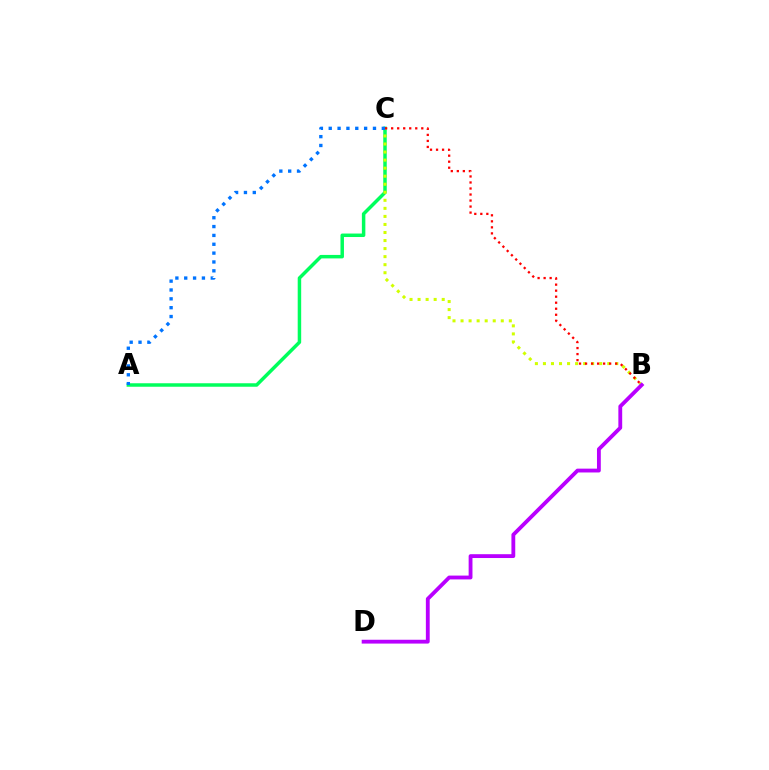{('A', 'C'): [{'color': '#00ff5c', 'line_style': 'solid', 'thickness': 2.51}, {'color': '#0074ff', 'line_style': 'dotted', 'thickness': 2.4}], ('B', 'C'): [{'color': '#d1ff00', 'line_style': 'dotted', 'thickness': 2.19}, {'color': '#ff0000', 'line_style': 'dotted', 'thickness': 1.64}], ('B', 'D'): [{'color': '#b900ff', 'line_style': 'solid', 'thickness': 2.76}]}